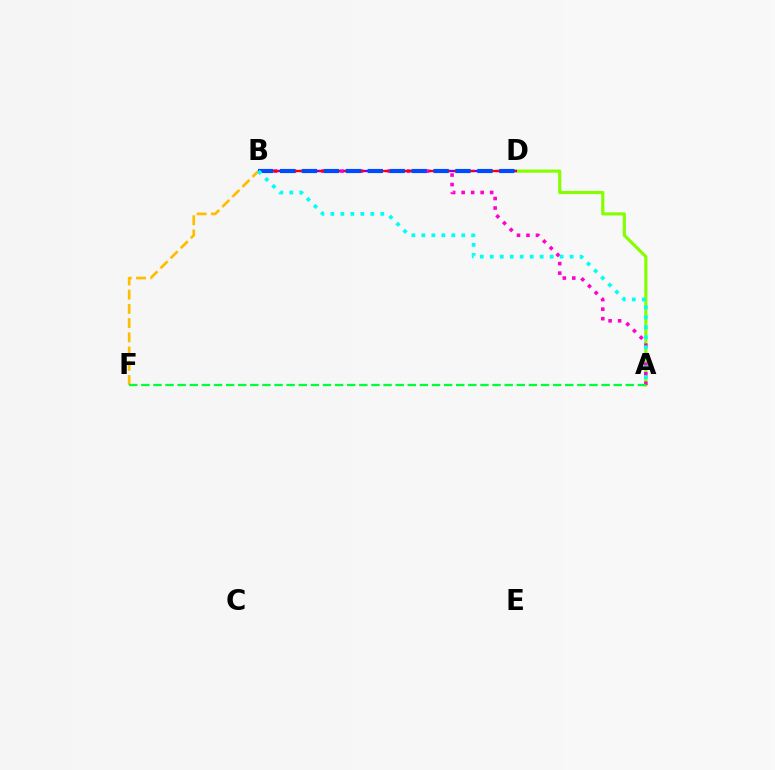{('B', 'D'): [{'color': '#7200ff', 'line_style': 'dashed', 'thickness': 1.67}, {'color': '#ff0000', 'line_style': 'dashed', 'thickness': 1.66}, {'color': '#004bff', 'line_style': 'dashed', 'thickness': 2.98}], ('B', 'F'): [{'color': '#ffbd00', 'line_style': 'dashed', 'thickness': 1.93}], ('A', 'D'): [{'color': '#84ff00', 'line_style': 'solid', 'thickness': 2.28}], ('A', 'B'): [{'color': '#ff00cf', 'line_style': 'dotted', 'thickness': 2.58}, {'color': '#00fff6', 'line_style': 'dotted', 'thickness': 2.71}], ('A', 'F'): [{'color': '#00ff39', 'line_style': 'dashed', 'thickness': 1.65}]}